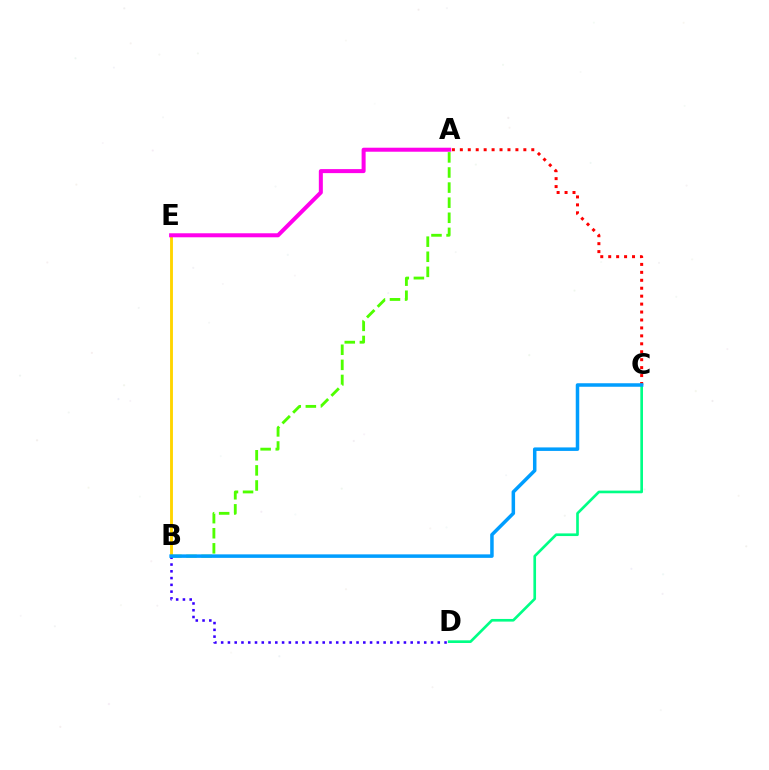{('B', 'E'): [{'color': '#ffd500', 'line_style': 'solid', 'thickness': 2.07}], ('A', 'E'): [{'color': '#ff00ed', 'line_style': 'solid', 'thickness': 2.89}], ('A', 'B'): [{'color': '#4fff00', 'line_style': 'dashed', 'thickness': 2.05}], ('A', 'C'): [{'color': '#ff0000', 'line_style': 'dotted', 'thickness': 2.16}], ('B', 'D'): [{'color': '#3700ff', 'line_style': 'dotted', 'thickness': 1.84}], ('C', 'D'): [{'color': '#00ff86', 'line_style': 'solid', 'thickness': 1.91}], ('B', 'C'): [{'color': '#009eff', 'line_style': 'solid', 'thickness': 2.52}]}